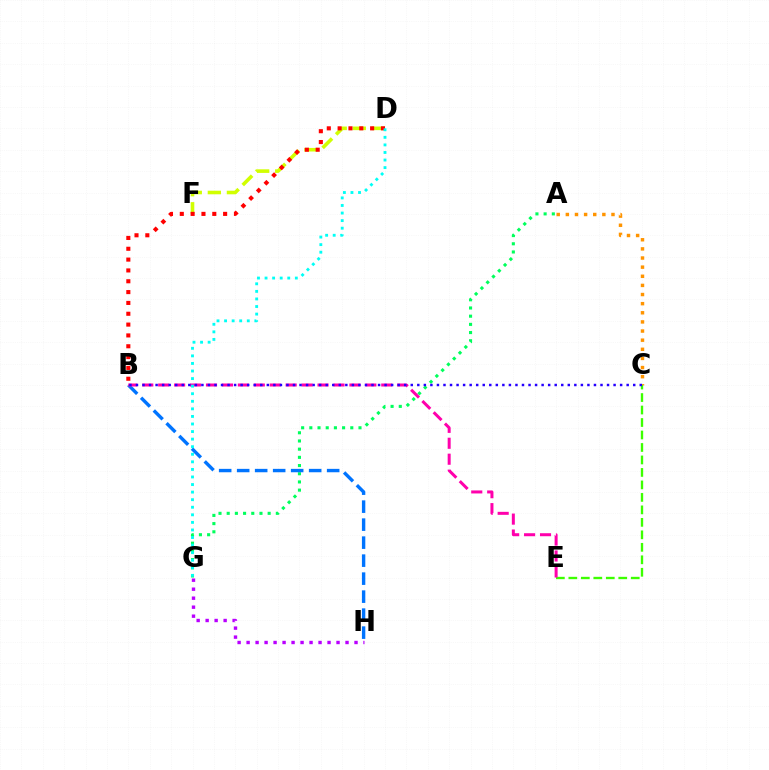{('A', 'G'): [{'color': '#00ff5c', 'line_style': 'dotted', 'thickness': 2.23}], ('B', 'H'): [{'color': '#0074ff', 'line_style': 'dashed', 'thickness': 2.45}], ('A', 'C'): [{'color': '#ff9400', 'line_style': 'dotted', 'thickness': 2.48}], ('C', 'E'): [{'color': '#3dff00', 'line_style': 'dashed', 'thickness': 1.7}], ('B', 'E'): [{'color': '#ff00ac', 'line_style': 'dashed', 'thickness': 2.16}], ('D', 'F'): [{'color': '#d1ff00', 'line_style': 'dashed', 'thickness': 2.59}], ('B', 'C'): [{'color': '#2500ff', 'line_style': 'dotted', 'thickness': 1.78}], ('G', 'H'): [{'color': '#b900ff', 'line_style': 'dotted', 'thickness': 2.44}], ('B', 'D'): [{'color': '#ff0000', 'line_style': 'dotted', 'thickness': 2.94}], ('D', 'G'): [{'color': '#00fff6', 'line_style': 'dotted', 'thickness': 2.06}]}